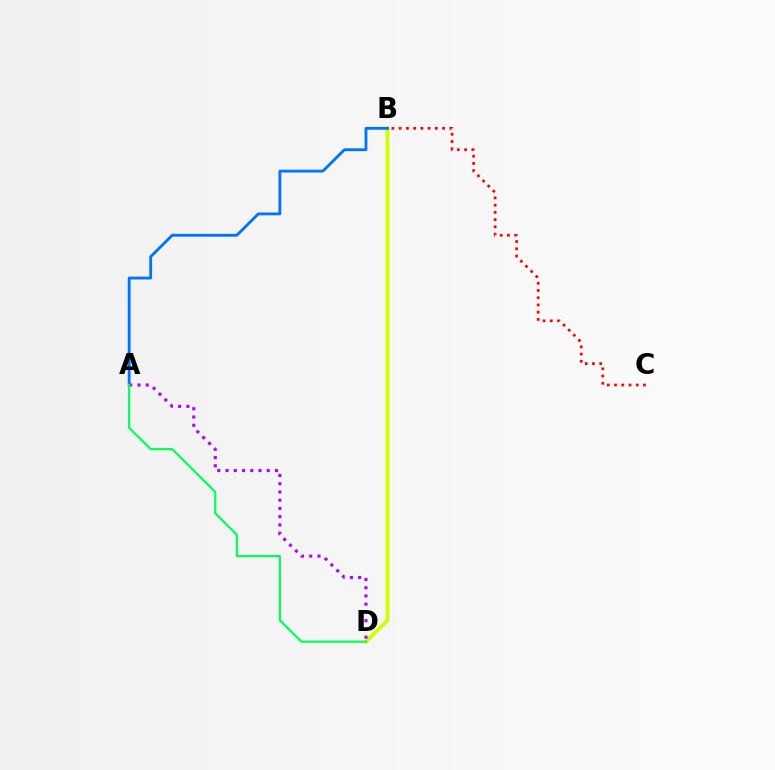{('B', 'D'): [{'color': '#d1ff00', 'line_style': 'solid', 'thickness': 2.82}], ('B', 'C'): [{'color': '#ff0000', 'line_style': 'dotted', 'thickness': 1.97}], ('A', 'D'): [{'color': '#b900ff', 'line_style': 'dotted', 'thickness': 2.24}, {'color': '#00ff5c', 'line_style': 'solid', 'thickness': 1.6}], ('A', 'B'): [{'color': '#0074ff', 'line_style': 'solid', 'thickness': 2.05}]}